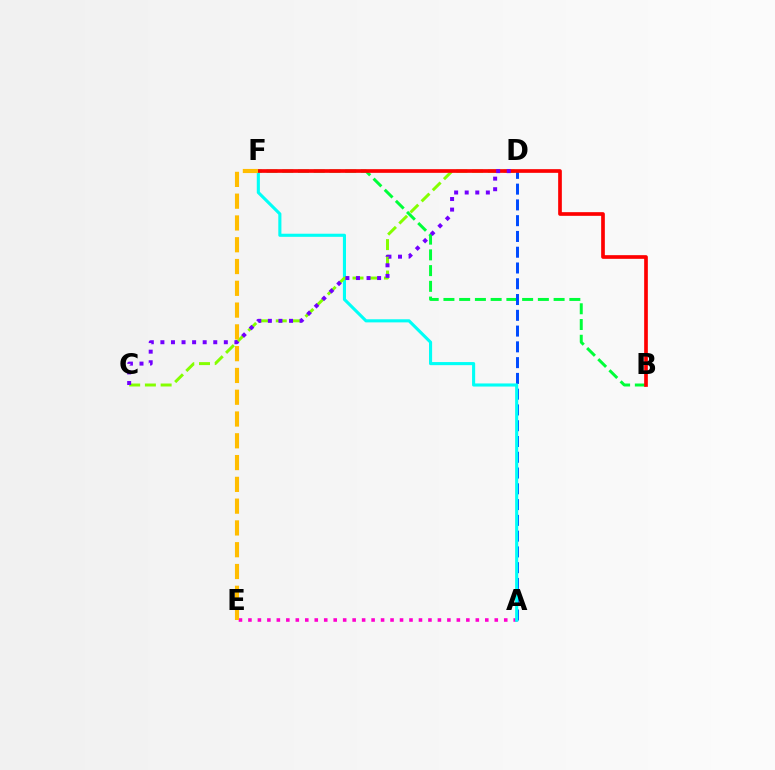{('B', 'F'): [{'color': '#00ff39', 'line_style': 'dashed', 'thickness': 2.14}, {'color': '#ff0000', 'line_style': 'solid', 'thickness': 2.65}], ('A', 'D'): [{'color': '#004bff', 'line_style': 'dashed', 'thickness': 2.14}], ('A', 'E'): [{'color': '#ff00cf', 'line_style': 'dotted', 'thickness': 2.57}], ('A', 'F'): [{'color': '#00fff6', 'line_style': 'solid', 'thickness': 2.23}], ('C', 'D'): [{'color': '#84ff00', 'line_style': 'dashed', 'thickness': 2.14}, {'color': '#7200ff', 'line_style': 'dotted', 'thickness': 2.87}], ('E', 'F'): [{'color': '#ffbd00', 'line_style': 'dashed', 'thickness': 2.96}]}